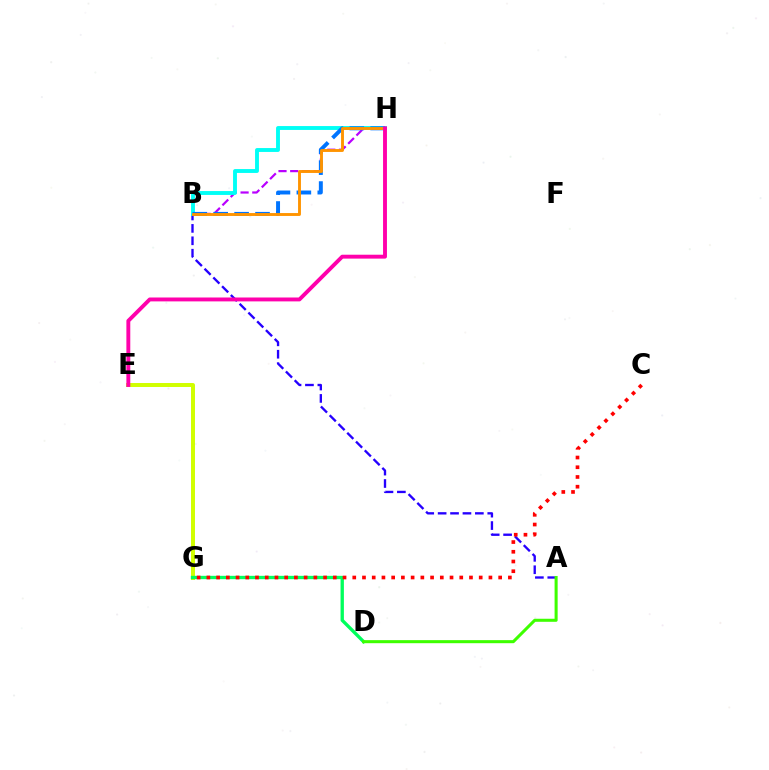{('A', 'B'): [{'color': '#2500ff', 'line_style': 'dashed', 'thickness': 1.69}], ('E', 'G'): [{'color': '#d1ff00', 'line_style': 'solid', 'thickness': 2.86}], ('B', 'H'): [{'color': '#b900ff', 'line_style': 'dashed', 'thickness': 1.59}, {'color': '#00fff6', 'line_style': 'solid', 'thickness': 2.8}, {'color': '#0074ff', 'line_style': 'dashed', 'thickness': 2.84}, {'color': '#ff9400', 'line_style': 'solid', 'thickness': 2.08}], ('D', 'G'): [{'color': '#00ff5c', 'line_style': 'solid', 'thickness': 2.41}], ('C', 'G'): [{'color': '#ff0000', 'line_style': 'dotted', 'thickness': 2.64}], ('A', 'D'): [{'color': '#3dff00', 'line_style': 'solid', 'thickness': 2.2}], ('E', 'H'): [{'color': '#ff00ac', 'line_style': 'solid', 'thickness': 2.8}]}